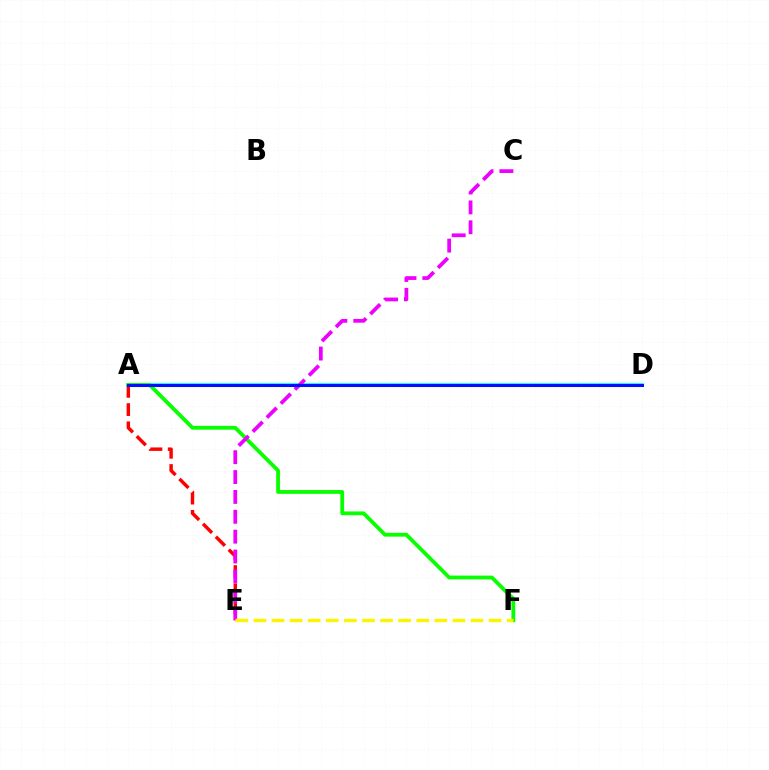{('A', 'E'): [{'color': '#ff0000', 'line_style': 'dashed', 'thickness': 2.48}], ('A', 'D'): [{'color': '#00fff6', 'line_style': 'solid', 'thickness': 2.71}, {'color': '#0010ff', 'line_style': 'solid', 'thickness': 2.19}], ('A', 'F'): [{'color': '#08ff00', 'line_style': 'solid', 'thickness': 2.74}], ('C', 'E'): [{'color': '#ee00ff', 'line_style': 'dashed', 'thickness': 2.7}], ('E', 'F'): [{'color': '#fcf500', 'line_style': 'dashed', 'thickness': 2.46}]}